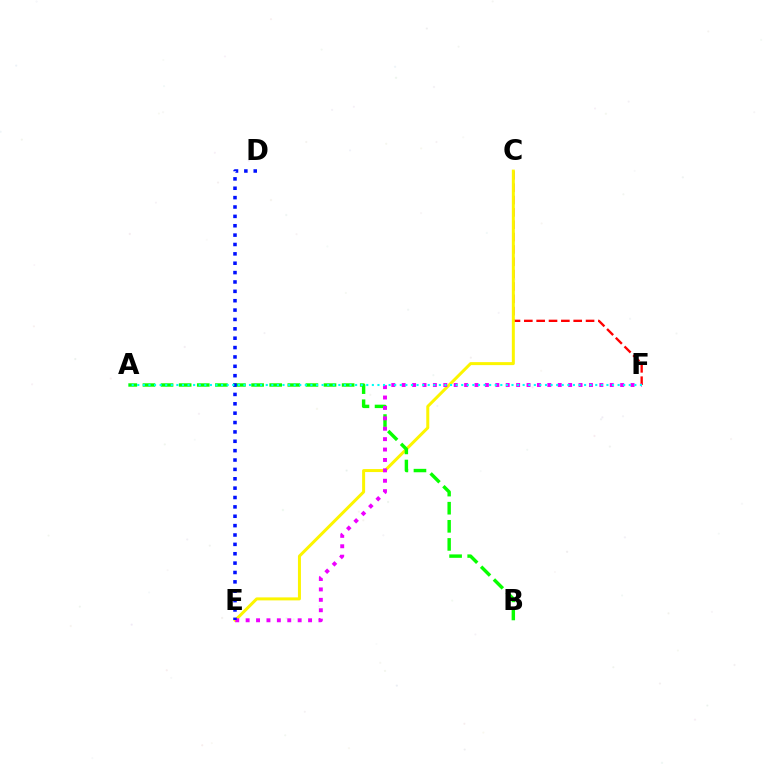{('C', 'F'): [{'color': '#ff0000', 'line_style': 'dashed', 'thickness': 1.68}], ('C', 'E'): [{'color': '#fcf500', 'line_style': 'solid', 'thickness': 2.16}], ('A', 'B'): [{'color': '#08ff00', 'line_style': 'dashed', 'thickness': 2.46}], ('E', 'F'): [{'color': '#ee00ff', 'line_style': 'dotted', 'thickness': 2.83}], ('D', 'E'): [{'color': '#0010ff', 'line_style': 'dotted', 'thickness': 2.55}], ('A', 'F'): [{'color': '#00fff6', 'line_style': 'dotted', 'thickness': 1.52}]}